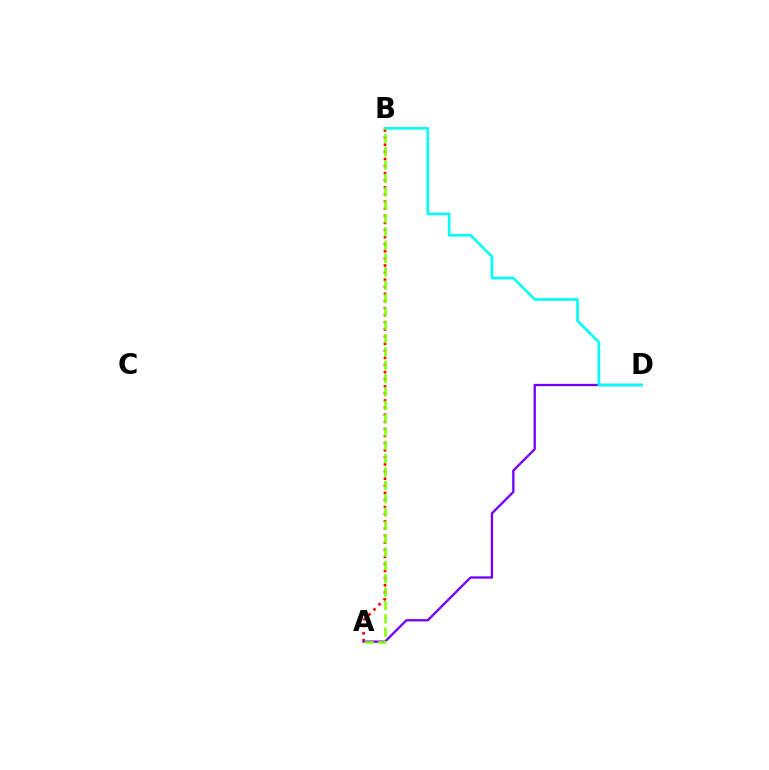{('A', 'B'): [{'color': '#ff0000', 'line_style': 'dotted', 'thickness': 1.93}, {'color': '#84ff00', 'line_style': 'dashed', 'thickness': 1.81}], ('A', 'D'): [{'color': '#7200ff', 'line_style': 'solid', 'thickness': 1.66}], ('B', 'D'): [{'color': '#00fff6', 'line_style': 'solid', 'thickness': 1.91}]}